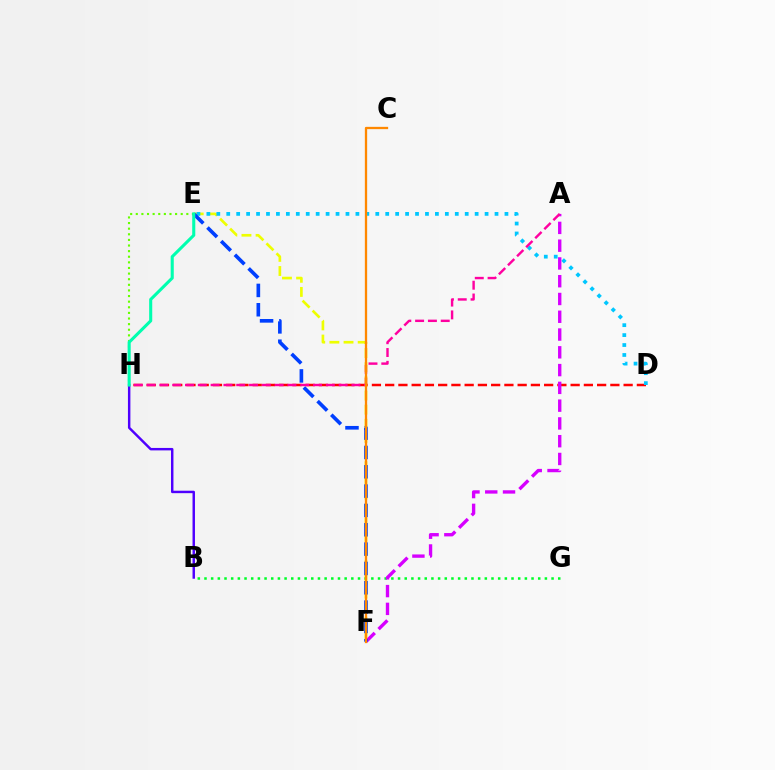{('D', 'H'): [{'color': '#ff0000', 'line_style': 'dashed', 'thickness': 1.8}], ('B', 'H'): [{'color': '#4f00ff', 'line_style': 'solid', 'thickness': 1.76}], ('E', 'F'): [{'color': '#eeff00', 'line_style': 'dashed', 'thickness': 1.92}, {'color': '#003fff', 'line_style': 'dashed', 'thickness': 2.63}], ('D', 'E'): [{'color': '#00c7ff', 'line_style': 'dotted', 'thickness': 2.7}], ('B', 'G'): [{'color': '#00ff27', 'line_style': 'dotted', 'thickness': 1.81}], ('A', 'F'): [{'color': '#d600ff', 'line_style': 'dashed', 'thickness': 2.41}], ('E', 'H'): [{'color': '#66ff00', 'line_style': 'dotted', 'thickness': 1.53}, {'color': '#00ffaf', 'line_style': 'solid', 'thickness': 2.22}], ('A', 'H'): [{'color': '#ff00a0', 'line_style': 'dashed', 'thickness': 1.74}], ('C', 'F'): [{'color': '#ff8800', 'line_style': 'solid', 'thickness': 1.66}]}